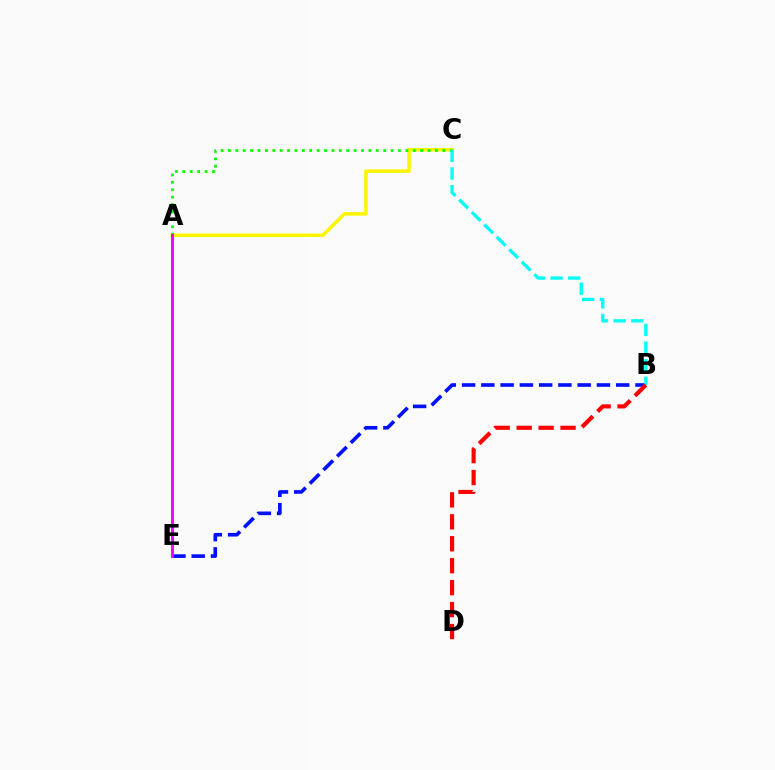{('B', 'E'): [{'color': '#0010ff', 'line_style': 'dashed', 'thickness': 2.62}], ('A', 'C'): [{'color': '#fcf500', 'line_style': 'solid', 'thickness': 2.55}, {'color': '#08ff00', 'line_style': 'dotted', 'thickness': 2.01}], ('A', 'E'): [{'color': '#ee00ff', 'line_style': 'solid', 'thickness': 2.09}], ('B', 'C'): [{'color': '#00fff6', 'line_style': 'dashed', 'thickness': 2.4}], ('B', 'D'): [{'color': '#ff0000', 'line_style': 'dashed', 'thickness': 2.98}]}